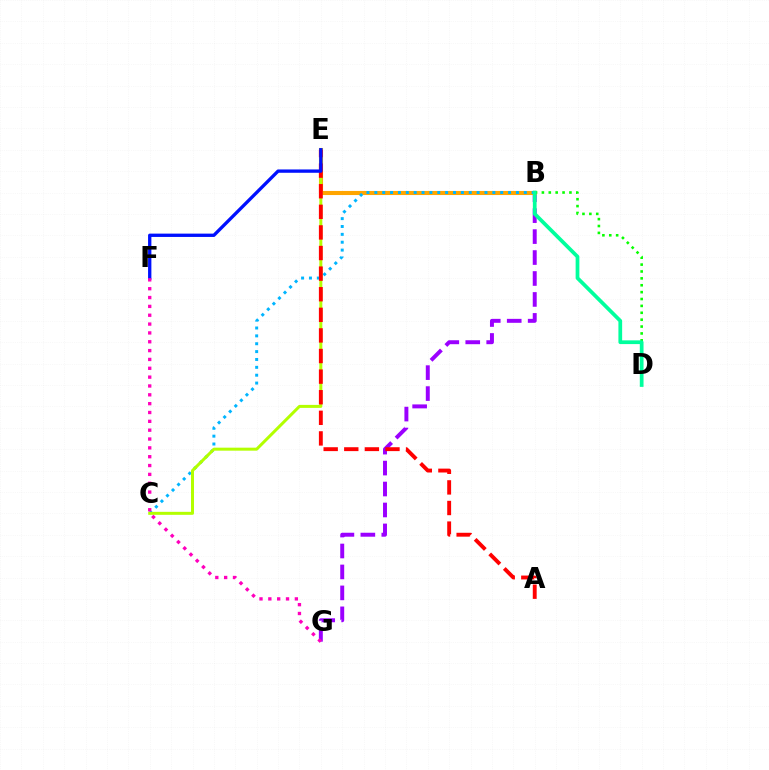{('B', 'G'): [{'color': '#9b00ff', 'line_style': 'dashed', 'thickness': 2.85}], ('B', 'E'): [{'color': '#ffa500', 'line_style': 'solid', 'thickness': 2.94}], ('B', 'C'): [{'color': '#00b5ff', 'line_style': 'dotted', 'thickness': 2.14}], ('C', 'E'): [{'color': '#b3ff00', 'line_style': 'solid', 'thickness': 2.16}], ('B', 'D'): [{'color': '#08ff00', 'line_style': 'dotted', 'thickness': 1.87}, {'color': '#00ff9d', 'line_style': 'solid', 'thickness': 2.69}], ('A', 'E'): [{'color': '#ff0000', 'line_style': 'dashed', 'thickness': 2.8}], ('E', 'F'): [{'color': '#0010ff', 'line_style': 'solid', 'thickness': 2.39}], ('F', 'G'): [{'color': '#ff00bd', 'line_style': 'dotted', 'thickness': 2.4}]}